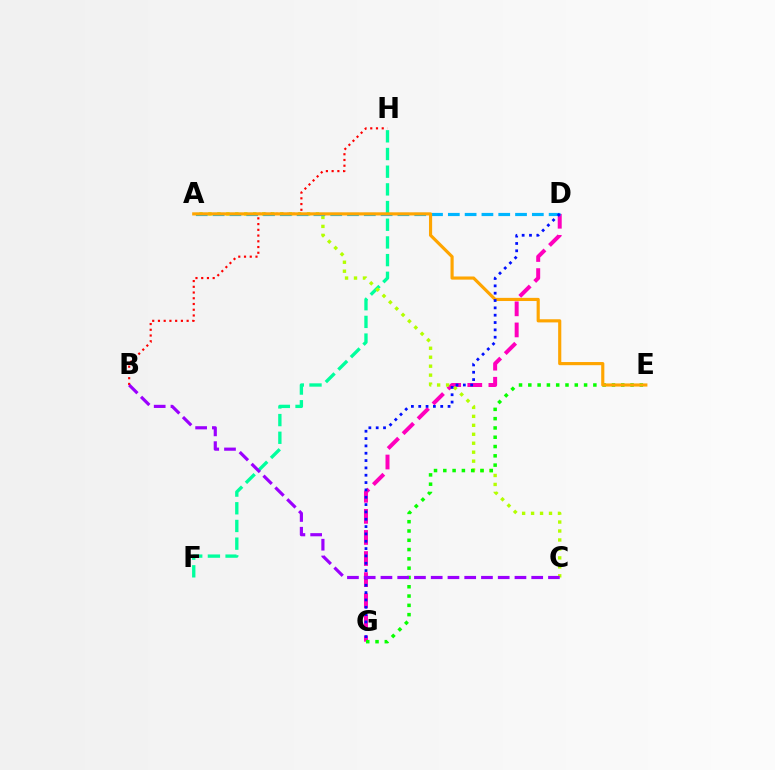{('F', 'H'): [{'color': '#00ff9d', 'line_style': 'dashed', 'thickness': 2.4}], ('D', 'G'): [{'color': '#ff00bd', 'line_style': 'dashed', 'thickness': 2.87}, {'color': '#0010ff', 'line_style': 'dotted', 'thickness': 1.99}], ('A', 'C'): [{'color': '#b3ff00', 'line_style': 'dotted', 'thickness': 2.43}], ('B', 'H'): [{'color': '#ff0000', 'line_style': 'dotted', 'thickness': 1.56}], ('A', 'D'): [{'color': '#00b5ff', 'line_style': 'dashed', 'thickness': 2.28}], ('E', 'G'): [{'color': '#08ff00', 'line_style': 'dotted', 'thickness': 2.53}], ('A', 'E'): [{'color': '#ffa500', 'line_style': 'solid', 'thickness': 2.27}], ('B', 'C'): [{'color': '#9b00ff', 'line_style': 'dashed', 'thickness': 2.28}]}